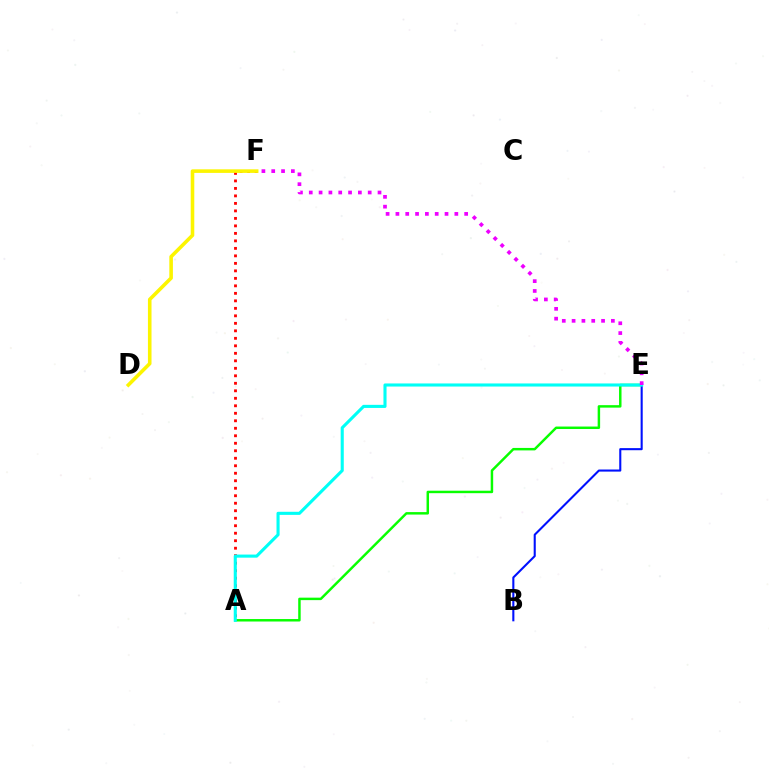{('A', 'F'): [{'color': '#ff0000', 'line_style': 'dotted', 'thickness': 2.04}], ('B', 'E'): [{'color': '#0010ff', 'line_style': 'solid', 'thickness': 1.5}], ('D', 'F'): [{'color': '#fcf500', 'line_style': 'solid', 'thickness': 2.58}], ('A', 'E'): [{'color': '#08ff00', 'line_style': 'solid', 'thickness': 1.78}, {'color': '#00fff6', 'line_style': 'solid', 'thickness': 2.23}], ('E', 'F'): [{'color': '#ee00ff', 'line_style': 'dotted', 'thickness': 2.67}]}